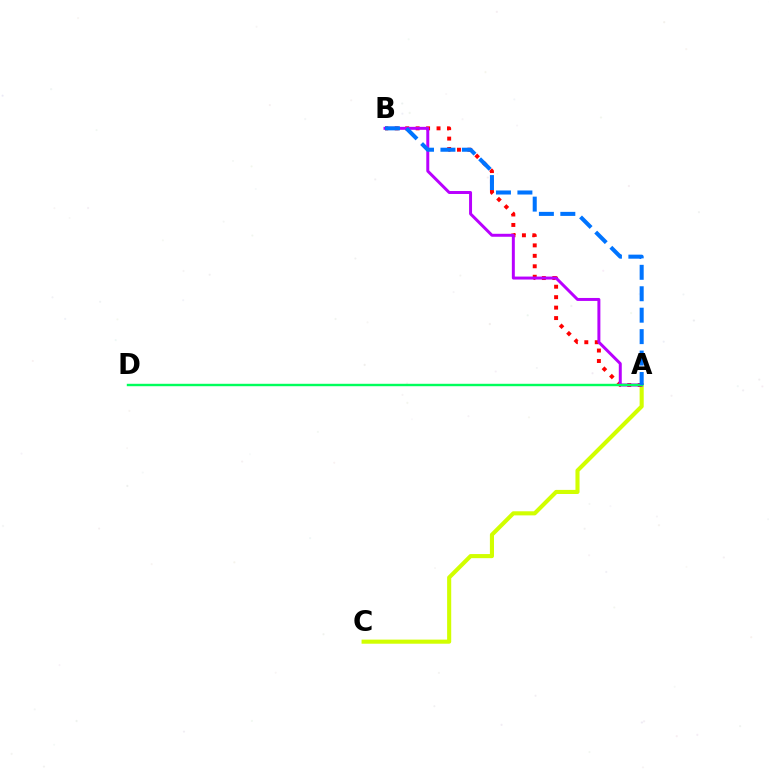{('A', 'C'): [{'color': '#d1ff00', 'line_style': 'solid', 'thickness': 2.95}], ('A', 'B'): [{'color': '#ff0000', 'line_style': 'dotted', 'thickness': 2.84}, {'color': '#b900ff', 'line_style': 'solid', 'thickness': 2.14}, {'color': '#0074ff', 'line_style': 'dashed', 'thickness': 2.91}], ('A', 'D'): [{'color': '#00ff5c', 'line_style': 'solid', 'thickness': 1.74}]}